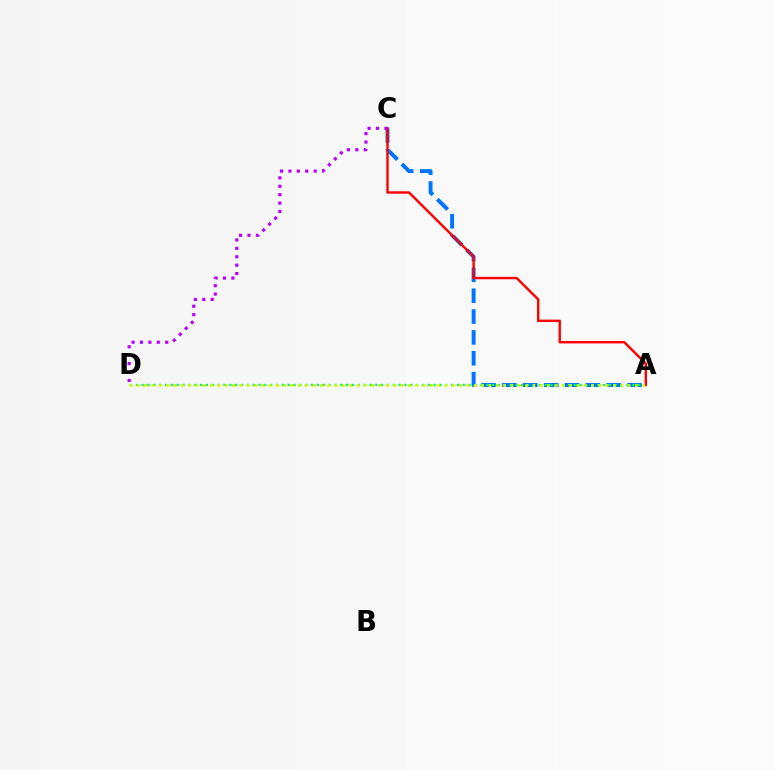{('A', 'C'): [{'color': '#0074ff', 'line_style': 'dashed', 'thickness': 2.83}, {'color': '#ff0000', 'line_style': 'solid', 'thickness': 1.73}], ('A', 'D'): [{'color': '#00ff5c', 'line_style': 'dotted', 'thickness': 1.59}, {'color': '#d1ff00', 'line_style': 'dotted', 'thickness': 1.99}], ('C', 'D'): [{'color': '#b900ff', 'line_style': 'dotted', 'thickness': 2.29}]}